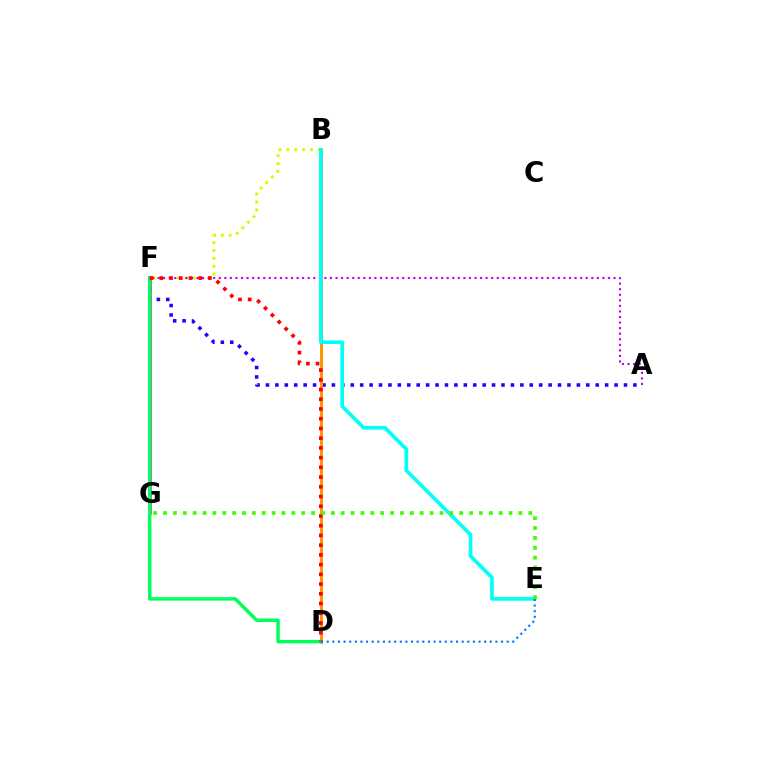{('B', 'F'): [{'color': '#d1ff00', 'line_style': 'dotted', 'thickness': 2.14}], ('A', 'F'): [{'color': '#2500ff', 'line_style': 'dotted', 'thickness': 2.56}, {'color': '#b900ff', 'line_style': 'dotted', 'thickness': 1.51}], ('F', 'G'): [{'color': '#ff00ac', 'line_style': 'solid', 'thickness': 2.56}], ('B', 'D'): [{'color': '#ff9400', 'line_style': 'solid', 'thickness': 2.12}], ('D', 'F'): [{'color': '#00ff5c', 'line_style': 'solid', 'thickness': 2.46}, {'color': '#ff0000', 'line_style': 'dotted', 'thickness': 2.64}], ('B', 'E'): [{'color': '#00fff6', 'line_style': 'solid', 'thickness': 2.63}], ('D', 'E'): [{'color': '#0074ff', 'line_style': 'dotted', 'thickness': 1.53}], ('E', 'G'): [{'color': '#3dff00', 'line_style': 'dotted', 'thickness': 2.68}]}